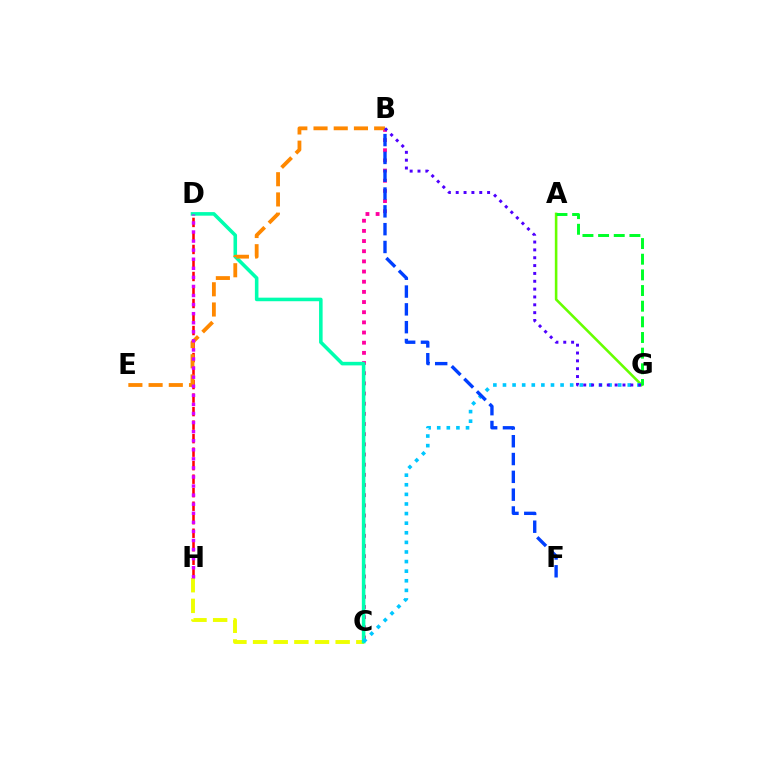{('B', 'C'): [{'color': '#ff00a0', 'line_style': 'dotted', 'thickness': 2.76}], ('D', 'H'): [{'color': '#ff0000', 'line_style': 'dashed', 'thickness': 1.84}, {'color': '#d600ff', 'line_style': 'dotted', 'thickness': 2.47}], ('C', 'H'): [{'color': '#eeff00', 'line_style': 'dashed', 'thickness': 2.8}], ('A', 'G'): [{'color': '#66ff00', 'line_style': 'solid', 'thickness': 1.86}, {'color': '#00ff27', 'line_style': 'dashed', 'thickness': 2.13}], ('C', 'D'): [{'color': '#00ffaf', 'line_style': 'solid', 'thickness': 2.57}], ('B', 'E'): [{'color': '#ff8800', 'line_style': 'dashed', 'thickness': 2.75}], ('C', 'G'): [{'color': '#00c7ff', 'line_style': 'dotted', 'thickness': 2.61}], ('B', 'G'): [{'color': '#4f00ff', 'line_style': 'dotted', 'thickness': 2.13}], ('B', 'F'): [{'color': '#003fff', 'line_style': 'dashed', 'thickness': 2.42}]}